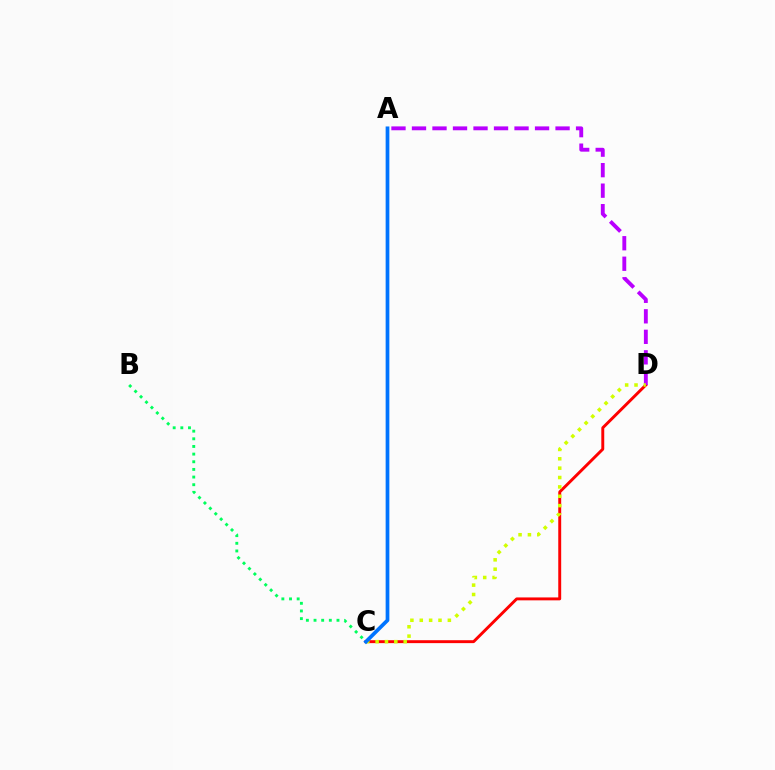{('C', 'D'): [{'color': '#ff0000', 'line_style': 'solid', 'thickness': 2.1}, {'color': '#d1ff00', 'line_style': 'dotted', 'thickness': 2.54}], ('A', 'D'): [{'color': '#b900ff', 'line_style': 'dashed', 'thickness': 2.79}], ('B', 'C'): [{'color': '#00ff5c', 'line_style': 'dotted', 'thickness': 2.08}], ('A', 'C'): [{'color': '#0074ff', 'line_style': 'solid', 'thickness': 2.68}]}